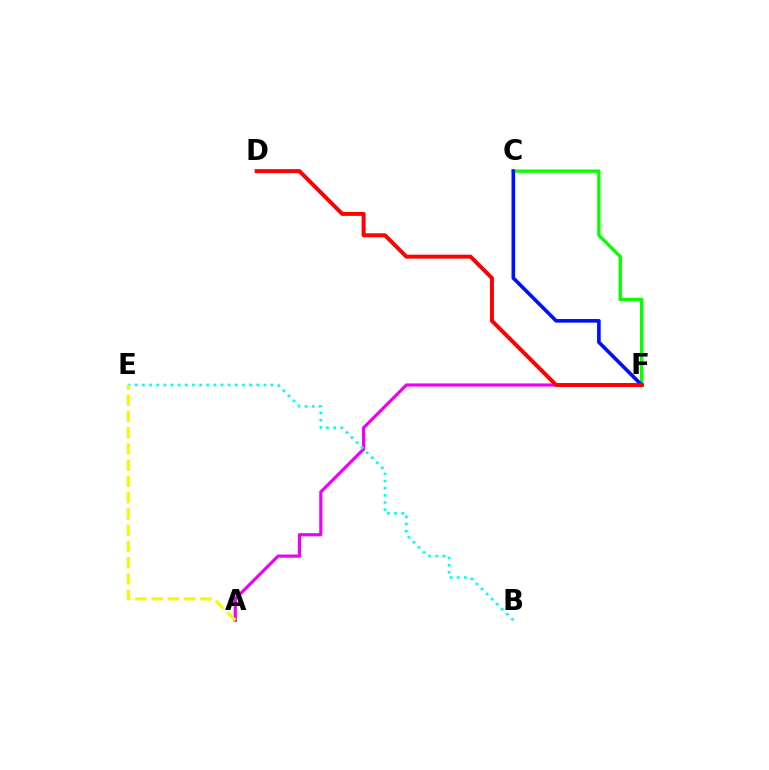{('C', 'F'): [{'color': '#08ff00', 'line_style': 'solid', 'thickness': 2.4}, {'color': '#0010ff', 'line_style': 'solid', 'thickness': 2.61}], ('A', 'F'): [{'color': '#ee00ff', 'line_style': 'solid', 'thickness': 2.28}], ('B', 'E'): [{'color': '#00fff6', 'line_style': 'dotted', 'thickness': 1.94}], ('D', 'F'): [{'color': '#ff0000', 'line_style': 'solid', 'thickness': 2.85}], ('A', 'E'): [{'color': '#fcf500', 'line_style': 'dashed', 'thickness': 2.21}]}